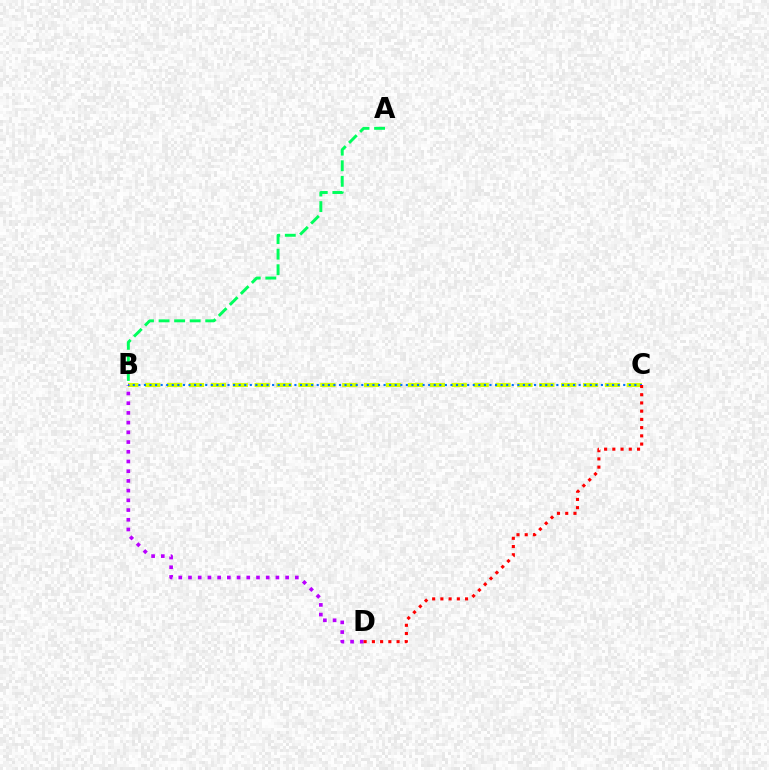{('B', 'C'): [{'color': '#d1ff00', 'line_style': 'dashed', 'thickness': 2.97}, {'color': '#0074ff', 'line_style': 'dotted', 'thickness': 1.51}], ('A', 'B'): [{'color': '#00ff5c', 'line_style': 'dashed', 'thickness': 2.11}], ('B', 'D'): [{'color': '#b900ff', 'line_style': 'dotted', 'thickness': 2.64}], ('C', 'D'): [{'color': '#ff0000', 'line_style': 'dotted', 'thickness': 2.24}]}